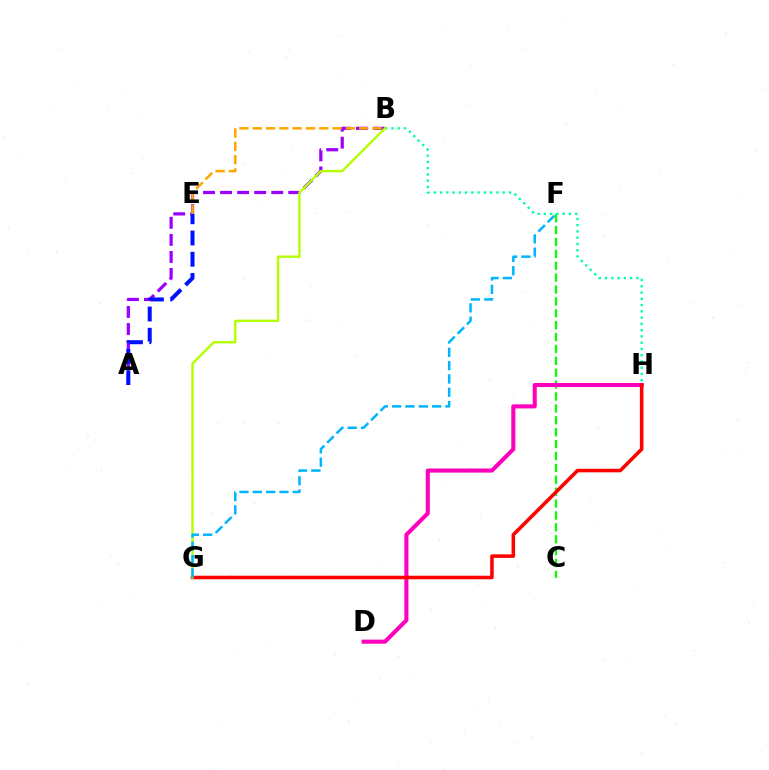{('C', 'F'): [{'color': '#08ff00', 'line_style': 'dashed', 'thickness': 1.62}], ('A', 'B'): [{'color': '#9b00ff', 'line_style': 'dashed', 'thickness': 2.32}], ('B', 'H'): [{'color': '#00ff9d', 'line_style': 'dotted', 'thickness': 1.7}], ('A', 'E'): [{'color': '#0010ff', 'line_style': 'dashed', 'thickness': 2.89}], ('D', 'H'): [{'color': '#ff00bd', 'line_style': 'solid', 'thickness': 2.94}], ('B', 'E'): [{'color': '#ffa500', 'line_style': 'dashed', 'thickness': 1.81}], ('G', 'H'): [{'color': '#ff0000', 'line_style': 'solid', 'thickness': 2.56}], ('B', 'G'): [{'color': '#b3ff00', 'line_style': 'solid', 'thickness': 1.71}], ('F', 'G'): [{'color': '#00b5ff', 'line_style': 'dashed', 'thickness': 1.81}]}